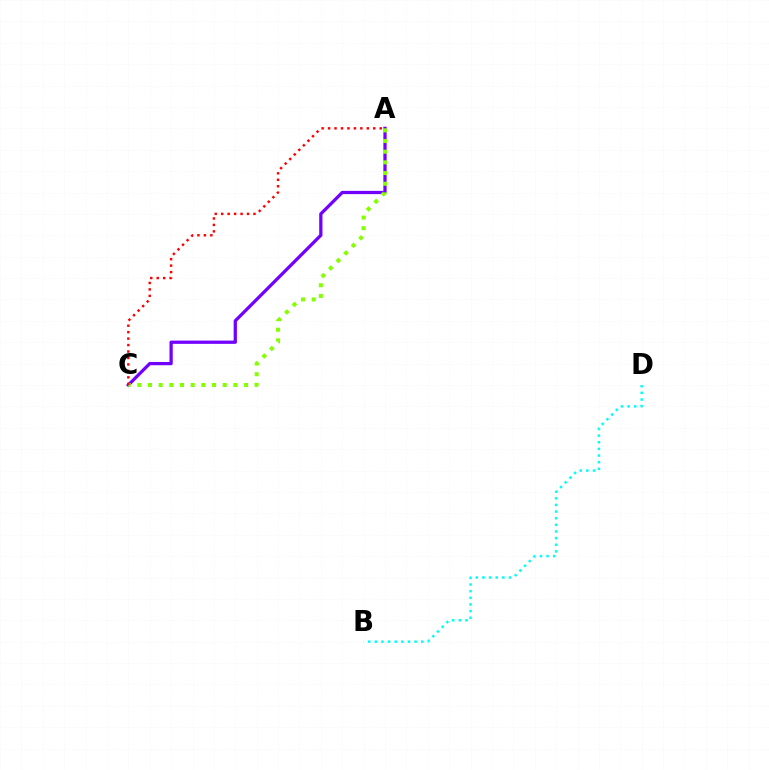{('B', 'D'): [{'color': '#00fff6', 'line_style': 'dotted', 'thickness': 1.8}], ('A', 'C'): [{'color': '#7200ff', 'line_style': 'solid', 'thickness': 2.34}, {'color': '#84ff00', 'line_style': 'dotted', 'thickness': 2.9}, {'color': '#ff0000', 'line_style': 'dotted', 'thickness': 1.75}]}